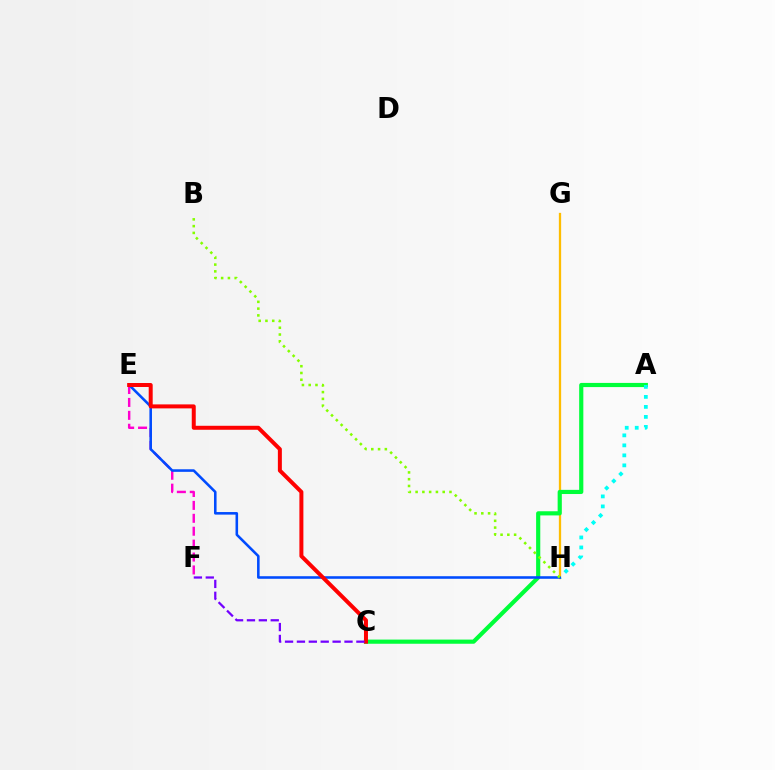{('E', 'F'): [{'color': '#ff00cf', 'line_style': 'dashed', 'thickness': 1.75}], ('G', 'H'): [{'color': '#ffbd00', 'line_style': 'solid', 'thickness': 1.64}], ('A', 'C'): [{'color': '#00ff39', 'line_style': 'solid', 'thickness': 3.0}], ('A', 'H'): [{'color': '#00fff6', 'line_style': 'dotted', 'thickness': 2.72}], ('E', 'H'): [{'color': '#004bff', 'line_style': 'solid', 'thickness': 1.85}], ('B', 'H'): [{'color': '#84ff00', 'line_style': 'dotted', 'thickness': 1.84}], ('C', 'E'): [{'color': '#ff0000', 'line_style': 'solid', 'thickness': 2.87}], ('C', 'F'): [{'color': '#7200ff', 'line_style': 'dashed', 'thickness': 1.62}]}